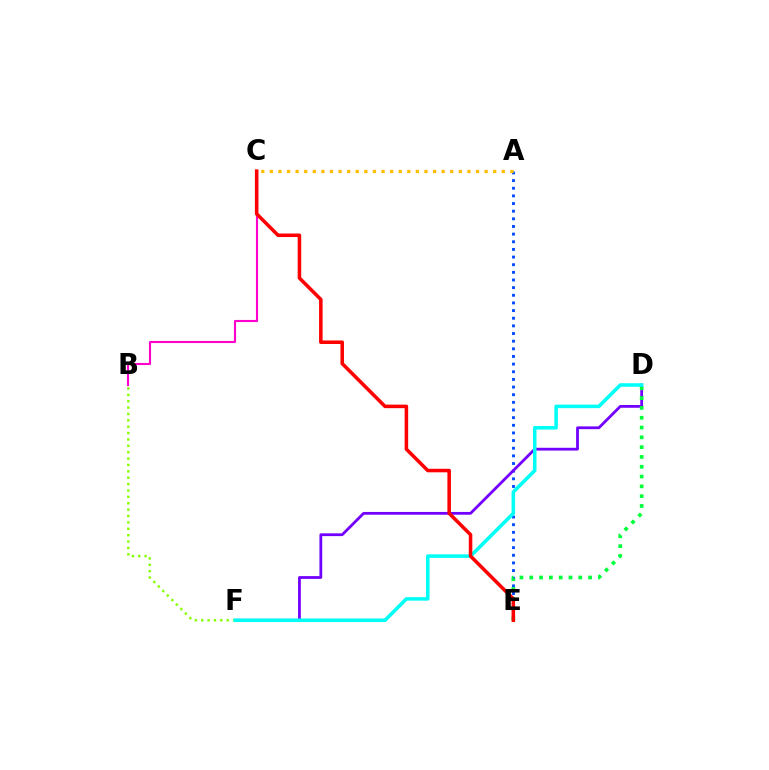{('A', 'E'): [{'color': '#004bff', 'line_style': 'dotted', 'thickness': 2.08}], ('D', 'F'): [{'color': '#7200ff', 'line_style': 'solid', 'thickness': 2.0}, {'color': '#00fff6', 'line_style': 'solid', 'thickness': 2.55}], ('A', 'C'): [{'color': '#ffbd00', 'line_style': 'dotted', 'thickness': 2.33}], ('B', 'C'): [{'color': '#ff00cf', 'line_style': 'solid', 'thickness': 1.52}], ('D', 'E'): [{'color': '#00ff39', 'line_style': 'dotted', 'thickness': 2.66}], ('B', 'F'): [{'color': '#84ff00', 'line_style': 'dotted', 'thickness': 1.73}], ('C', 'E'): [{'color': '#ff0000', 'line_style': 'solid', 'thickness': 2.54}]}